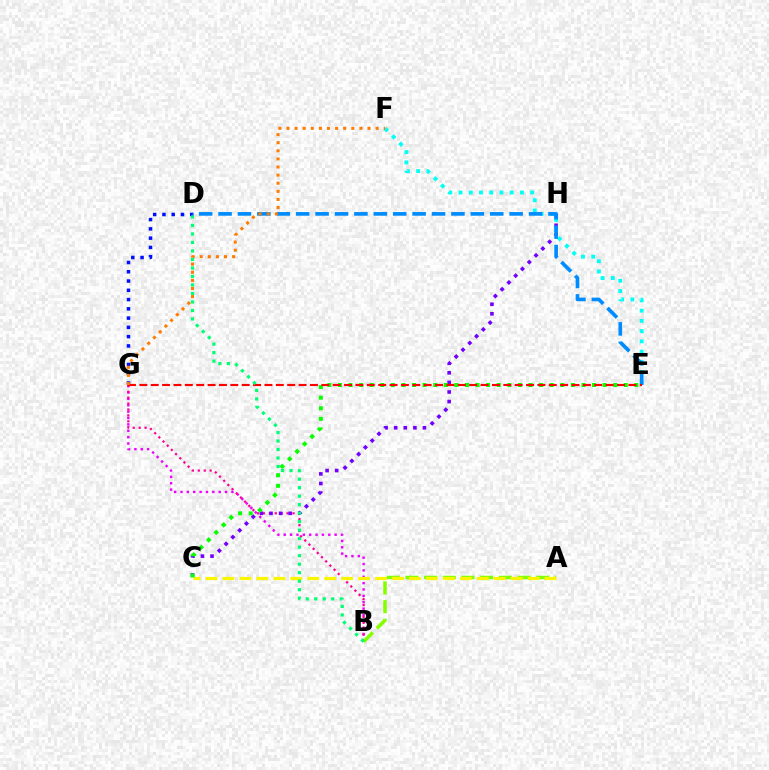{('D', 'G'): [{'color': '#0010ff', 'line_style': 'dotted', 'thickness': 2.52}], ('B', 'G'): [{'color': '#ee00ff', 'line_style': 'dotted', 'thickness': 1.73}, {'color': '#ff0094', 'line_style': 'dotted', 'thickness': 1.61}], ('E', 'F'): [{'color': '#00fff6', 'line_style': 'dotted', 'thickness': 2.78}], ('A', 'B'): [{'color': '#84ff00', 'line_style': 'dashed', 'thickness': 2.54}], ('C', 'H'): [{'color': '#7200ff', 'line_style': 'dotted', 'thickness': 2.61}], ('A', 'C'): [{'color': '#fcf500', 'line_style': 'dashed', 'thickness': 2.3}], ('C', 'E'): [{'color': '#08ff00', 'line_style': 'dotted', 'thickness': 2.88}], ('D', 'E'): [{'color': '#008cff', 'line_style': 'dashed', 'thickness': 2.64}], ('E', 'G'): [{'color': '#ff0000', 'line_style': 'dashed', 'thickness': 1.55}], ('F', 'G'): [{'color': '#ff7c00', 'line_style': 'dotted', 'thickness': 2.2}], ('B', 'D'): [{'color': '#00ff74', 'line_style': 'dotted', 'thickness': 2.31}]}